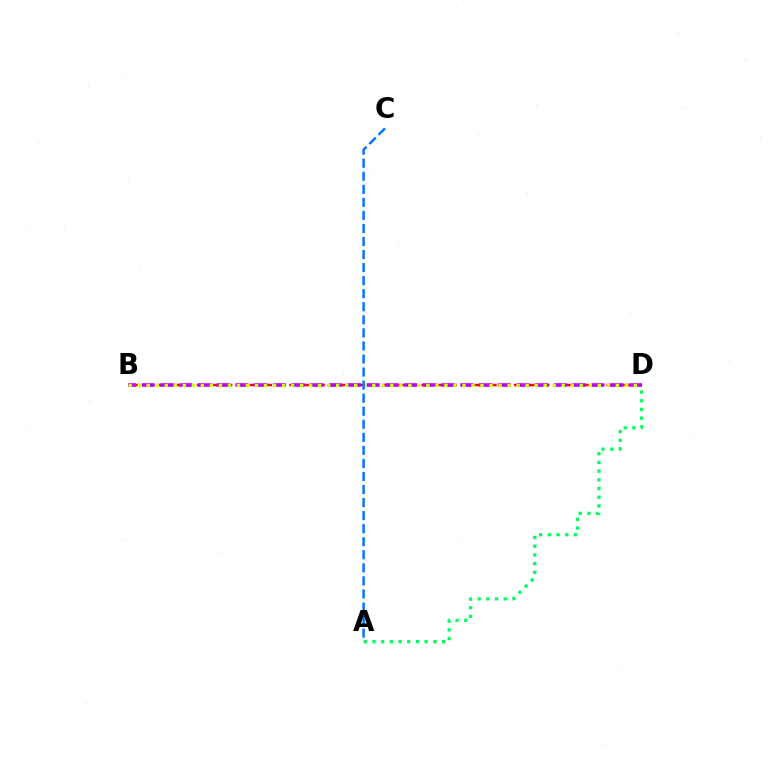{('B', 'D'): [{'color': '#ff0000', 'line_style': 'dashed', 'thickness': 1.79}, {'color': '#b900ff', 'line_style': 'dashed', 'thickness': 2.55}, {'color': '#d1ff00', 'line_style': 'dotted', 'thickness': 2.45}], ('A', 'D'): [{'color': '#00ff5c', 'line_style': 'dotted', 'thickness': 2.36}], ('A', 'C'): [{'color': '#0074ff', 'line_style': 'dashed', 'thickness': 1.77}]}